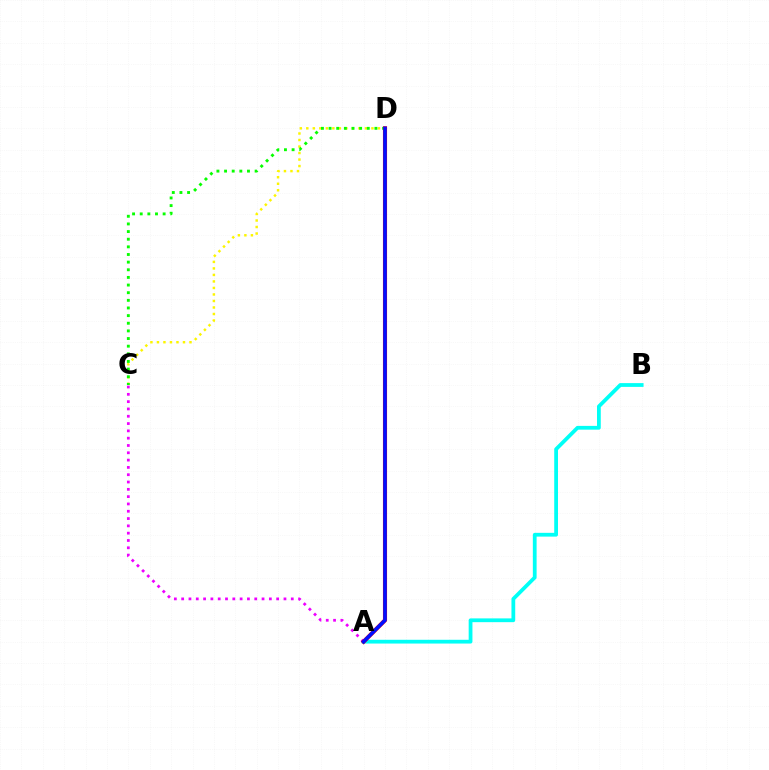{('A', 'B'): [{'color': '#00fff6', 'line_style': 'solid', 'thickness': 2.72}], ('C', 'D'): [{'color': '#fcf500', 'line_style': 'dotted', 'thickness': 1.77}, {'color': '#08ff00', 'line_style': 'dotted', 'thickness': 2.08}], ('A', 'C'): [{'color': '#ee00ff', 'line_style': 'dotted', 'thickness': 1.99}], ('A', 'D'): [{'color': '#ff0000', 'line_style': 'solid', 'thickness': 2.96}, {'color': '#0010ff', 'line_style': 'solid', 'thickness': 2.58}]}